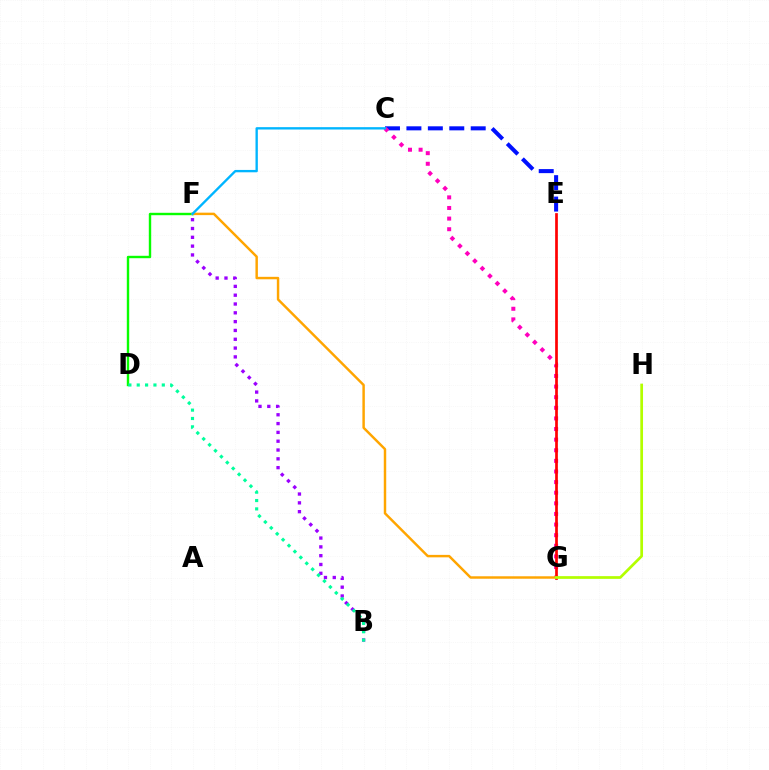{('C', 'E'): [{'color': '#0010ff', 'line_style': 'dashed', 'thickness': 2.91}], ('D', 'F'): [{'color': '#08ff00', 'line_style': 'solid', 'thickness': 1.73}], ('C', 'G'): [{'color': '#ff00bd', 'line_style': 'dotted', 'thickness': 2.88}], ('B', 'F'): [{'color': '#9b00ff', 'line_style': 'dotted', 'thickness': 2.39}], ('B', 'D'): [{'color': '#00ff9d', 'line_style': 'dotted', 'thickness': 2.27}], ('F', 'G'): [{'color': '#ffa500', 'line_style': 'solid', 'thickness': 1.77}], ('E', 'G'): [{'color': '#ff0000', 'line_style': 'solid', 'thickness': 1.94}], ('G', 'H'): [{'color': '#b3ff00', 'line_style': 'solid', 'thickness': 1.96}], ('C', 'F'): [{'color': '#00b5ff', 'line_style': 'solid', 'thickness': 1.69}]}